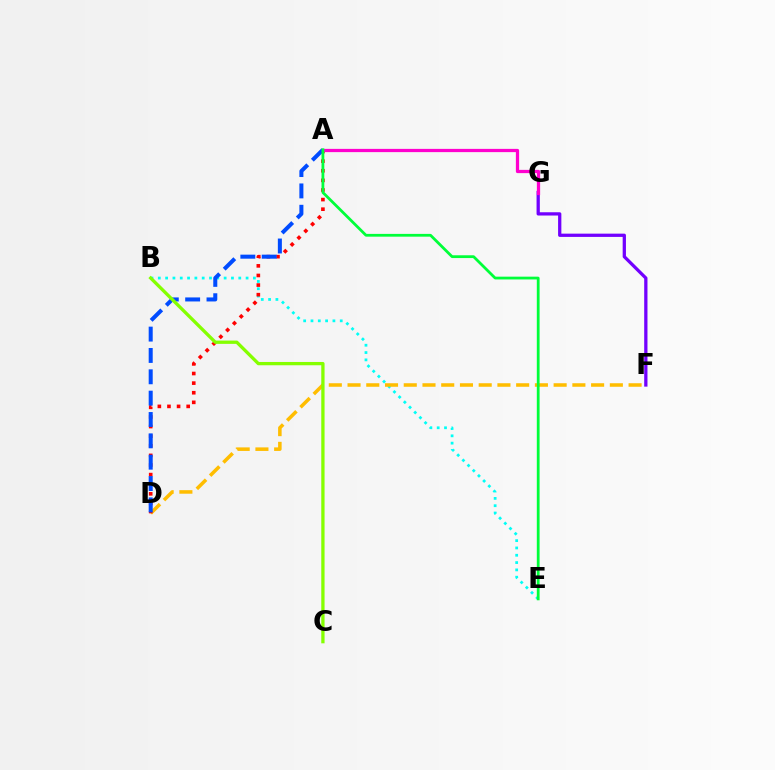{('F', 'G'): [{'color': '#7200ff', 'line_style': 'solid', 'thickness': 2.35}], ('B', 'E'): [{'color': '#00fff6', 'line_style': 'dotted', 'thickness': 1.99}], ('D', 'F'): [{'color': '#ffbd00', 'line_style': 'dashed', 'thickness': 2.55}], ('A', 'D'): [{'color': '#ff0000', 'line_style': 'dotted', 'thickness': 2.61}, {'color': '#004bff', 'line_style': 'dashed', 'thickness': 2.9}], ('B', 'C'): [{'color': '#84ff00', 'line_style': 'solid', 'thickness': 2.37}], ('A', 'G'): [{'color': '#ff00cf', 'line_style': 'solid', 'thickness': 2.34}], ('A', 'E'): [{'color': '#00ff39', 'line_style': 'solid', 'thickness': 2.0}]}